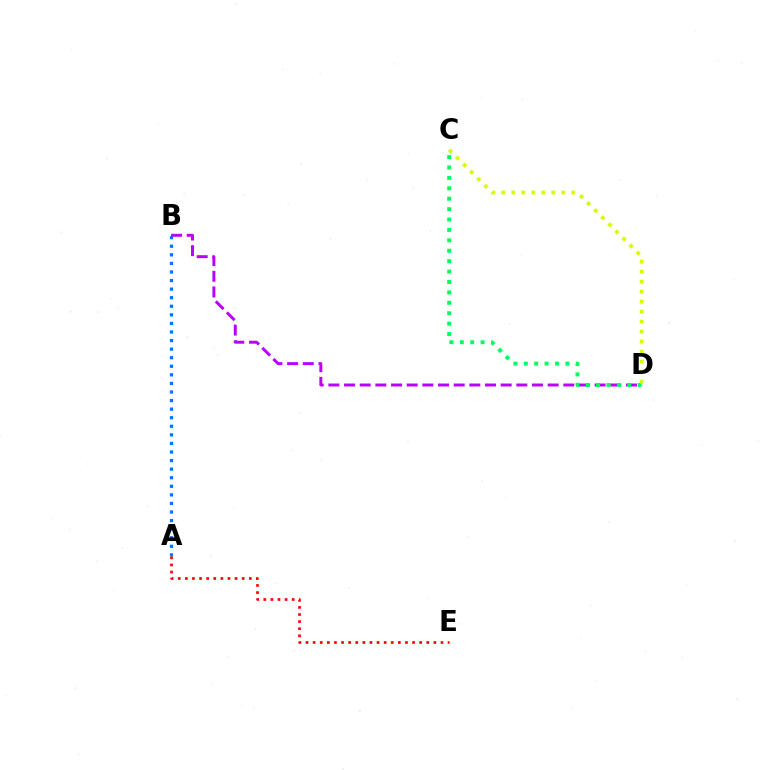{('A', 'B'): [{'color': '#0074ff', 'line_style': 'dotted', 'thickness': 2.33}], ('B', 'D'): [{'color': '#b900ff', 'line_style': 'dashed', 'thickness': 2.13}], ('A', 'E'): [{'color': '#ff0000', 'line_style': 'dotted', 'thickness': 1.93}], ('C', 'D'): [{'color': '#00ff5c', 'line_style': 'dotted', 'thickness': 2.83}, {'color': '#d1ff00', 'line_style': 'dotted', 'thickness': 2.72}]}